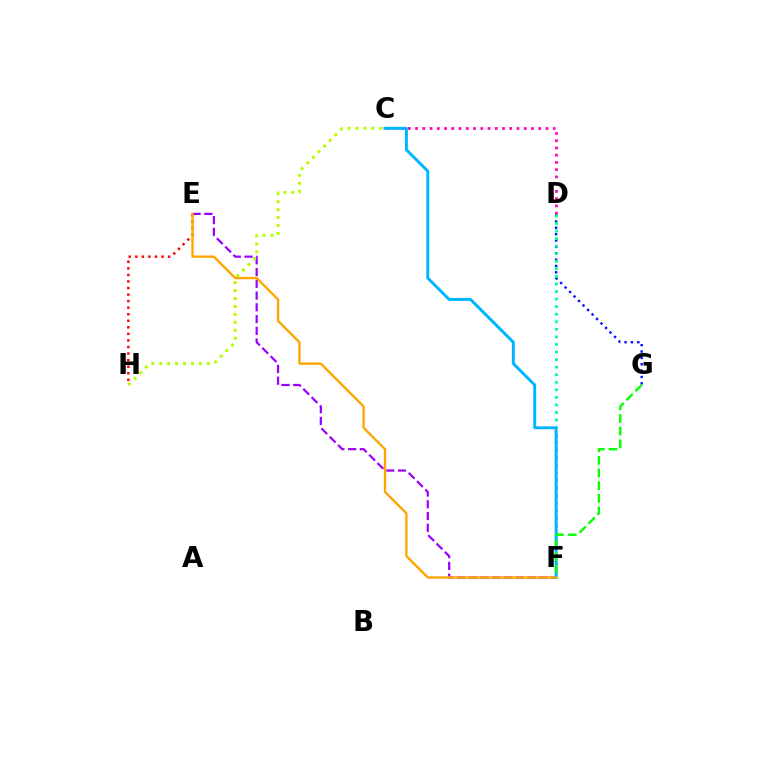{('D', 'G'): [{'color': '#0010ff', 'line_style': 'dotted', 'thickness': 1.73}], ('E', 'F'): [{'color': '#9b00ff', 'line_style': 'dashed', 'thickness': 1.6}, {'color': '#ffa500', 'line_style': 'solid', 'thickness': 1.68}], ('E', 'H'): [{'color': '#ff0000', 'line_style': 'dotted', 'thickness': 1.78}], ('C', 'D'): [{'color': '#ff00bd', 'line_style': 'dotted', 'thickness': 1.97}], ('D', 'F'): [{'color': '#00ff9d', 'line_style': 'dotted', 'thickness': 2.05}], ('C', 'F'): [{'color': '#00b5ff', 'line_style': 'solid', 'thickness': 2.12}], ('C', 'H'): [{'color': '#b3ff00', 'line_style': 'dotted', 'thickness': 2.16}], ('F', 'G'): [{'color': '#08ff00', 'line_style': 'dashed', 'thickness': 1.72}]}